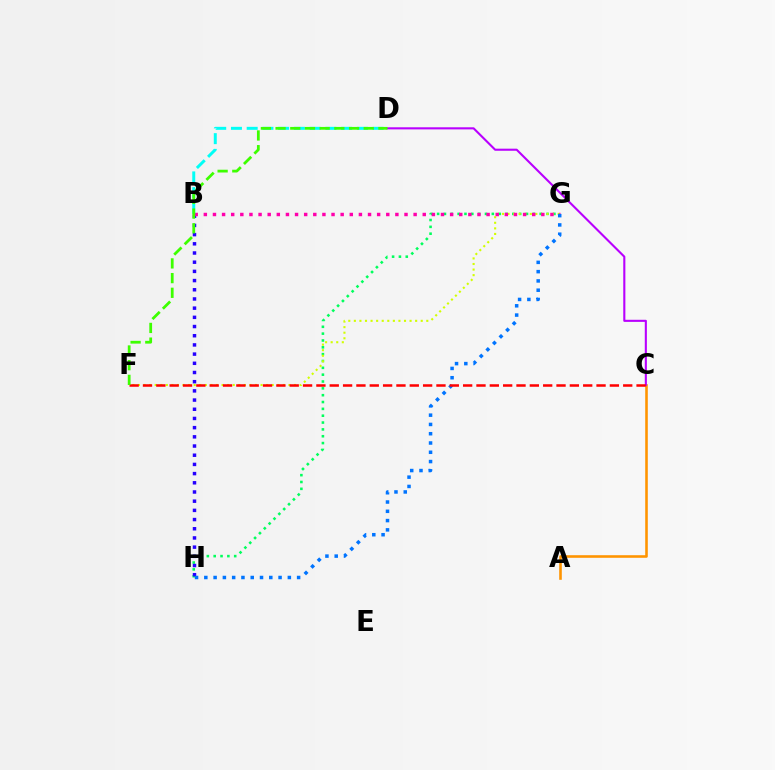{('G', 'H'): [{'color': '#00ff5c', 'line_style': 'dotted', 'thickness': 1.86}, {'color': '#0074ff', 'line_style': 'dotted', 'thickness': 2.52}], ('B', 'H'): [{'color': '#2500ff', 'line_style': 'dotted', 'thickness': 2.5}], ('F', 'G'): [{'color': '#d1ff00', 'line_style': 'dotted', 'thickness': 1.51}], ('B', 'G'): [{'color': '#ff00ac', 'line_style': 'dotted', 'thickness': 2.48}], ('A', 'C'): [{'color': '#ff9400', 'line_style': 'solid', 'thickness': 1.87}], ('C', 'D'): [{'color': '#b900ff', 'line_style': 'solid', 'thickness': 1.51}], ('B', 'D'): [{'color': '#00fff6', 'line_style': 'dashed', 'thickness': 2.14}], ('C', 'F'): [{'color': '#ff0000', 'line_style': 'dashed', 'thickness': 1.81}], ('D', 'F'): [{'color': '#3dff00', 'line_style': 'dashed', 'thickness': 2.0}]}